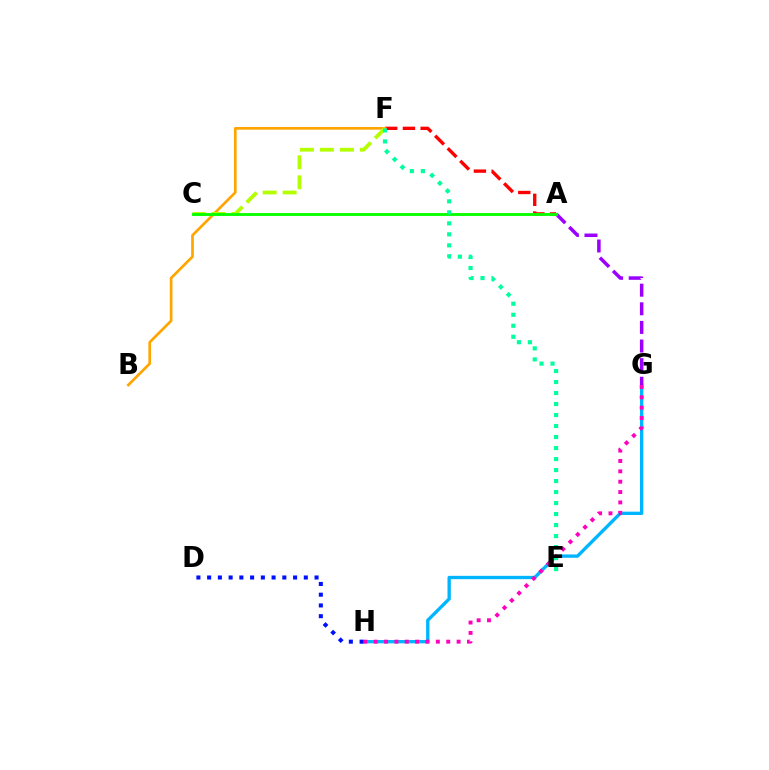{('G', 'H'): [{'color': '#00b5ff', 'line_style': 'solid', 'thickness': 2.4}, {'color': '#ff00bd', 'line_style': 'dotted', 'thickness': 2.81}], ('D', 'H'): [{'color': '#0010ff', 'line_style': 'dotted', 'thickness': 2.92}], ('A', 'F'): [{'color': '#ff0000', 'line_style': 'dashed', 'thickness': 2.41}], ('B', 'F'): [{'color': '#ffa500', 'line_style': 'solid', 'thickness': 1.94}], ('A', 'G'): [{'color': '#9b00ff', 'line_style': 'dashed', 'thickness': 2.53}], ('C', 'F'): [{'color': '#b3ff00', 'line_style': 'dashed', 'thickness': 2.72}], ('A', 'C'): [{'color': '#08ff00', 'line_style': 'solid', 'thickness': 2.06}], ('E', 'F'): [{'color': '#00ff9d', 'line_style': 'dotted', 'thickness': 2.99}]}